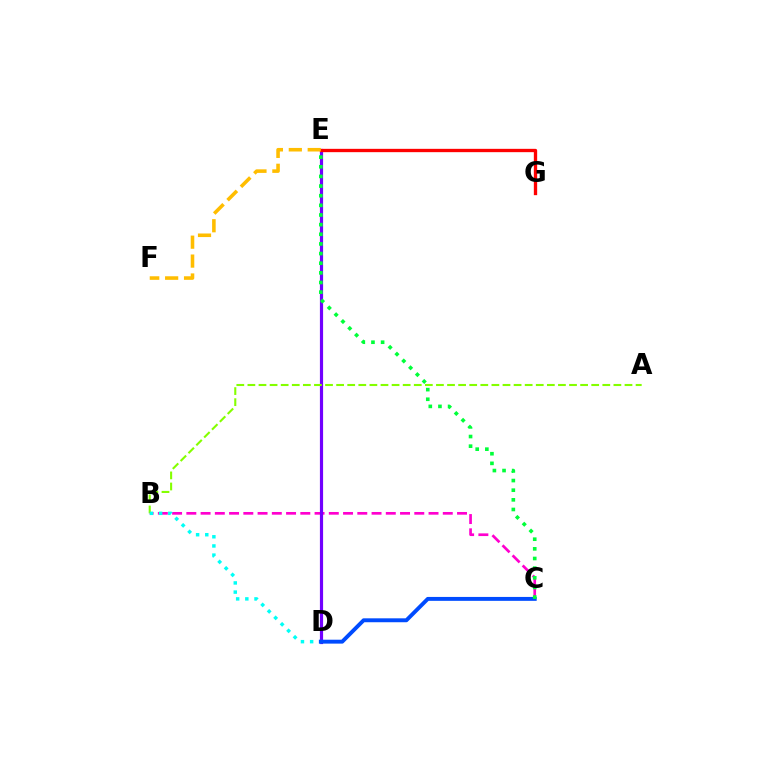{('B', 'C'): [{'color': '#ff00cf', 'line_style': 'dashed', 'thickness': 1.94}], ('D', 'E'): [{'color': '#7200ff', 'line_style': 'solid', 'thickness': 2.29}], ('A', 'B'): [{'color': '#84ff00', 'line_style': 'dashed', 'thickness': 1.51}], ('B', 'D'): [{'color': '#00fff6', 'line_style': 'dotted', 'thickness': 2.49}], ('E', 'G'): [{'color': '#ff0000', 'line_style': 'solid', 'thickness': 2.39}], ('C', 'D'): [{'color': '#004bff', 'line_style': 'solid', 'thickness': 2.82}], ('C', 'E'): [{'color': '#00ff39', 'line_style': 'dotted', 'thickness': 2.62}], ('E', 'F'): [{'color': '#ffbd00', 'line_style': 'dashed', 'thickness': 2.57}]}